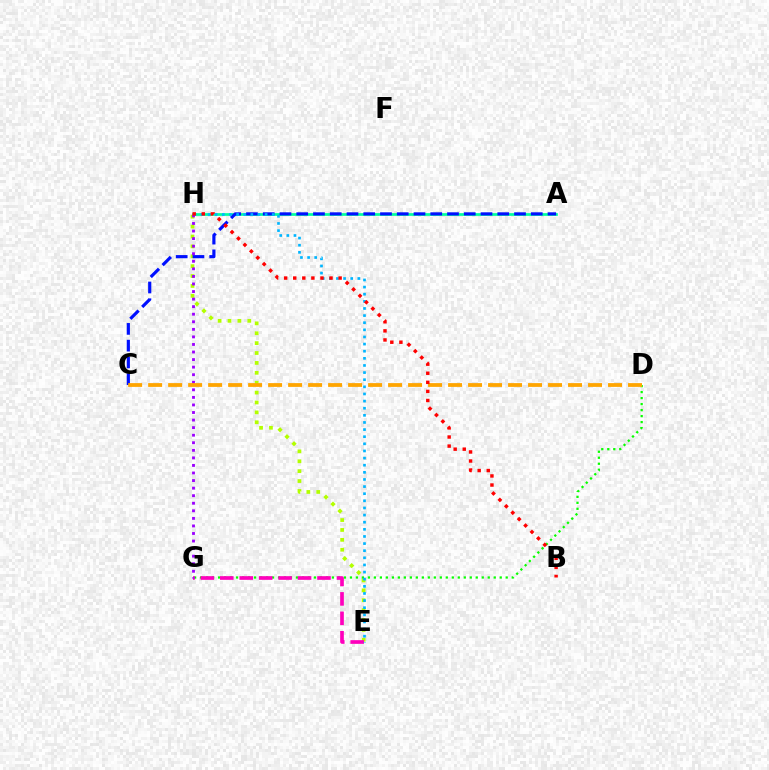{('A', 'H'): [{'color': '#00ff9d', 'line_style': 'solid', 'thickness': 1.95}], ('E', 'H'): [{'color': '#b3ff00', 'line_style': 'dotted', 'thickness': 2.69}, {'color': '#00b5ff', 'line_style': 'dotted', 'thickness': 1.94}], ('A', 'C'): [{'color': '#0010ff', 'line_style': 'dashed', 'thickness': 2.28}], ('D', 'G'): [{'color': '#08ff00', 'line_style': 'dotted', 'thickness': 1.63}], ('E', 'G'): [{'color': '#ff00bd', 'line_style': 'dashed', 'thickness': 2.64}], ('G', 'H'): [{'color': '#9b00ff', 'line_style': 'dotted', 'thickness': 2.05}], ('C', 'D'): [{'color': '#ffa500', 'line_style': 'dashed', 'thickness': 2.72}], ('B', 'H'): [{'color': '#ff0000', 'line_style': 'dotted', 'thickness': 2.47}]}